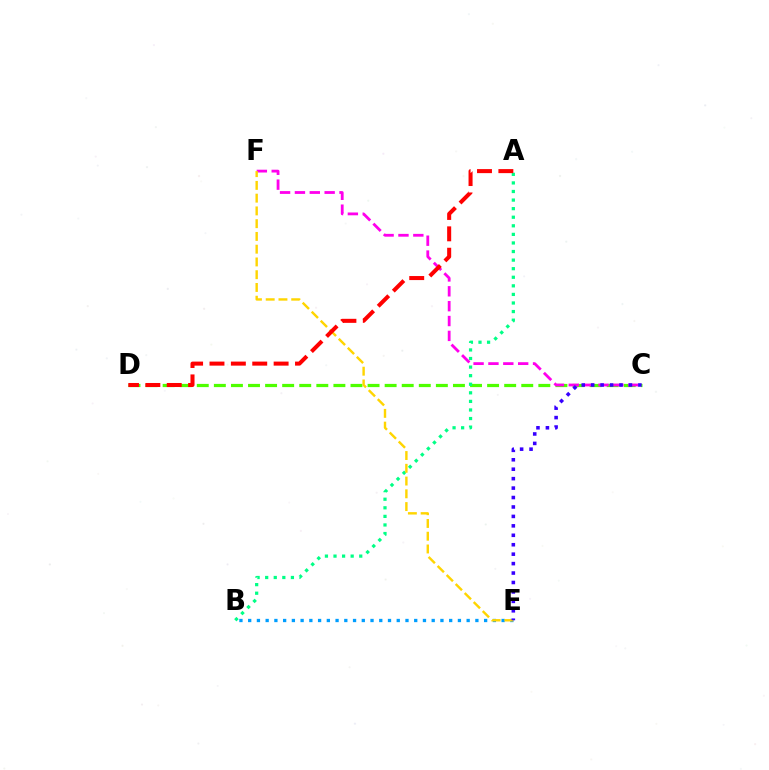{('C', 'D'): [{'color': '#4fff00', 'line_style': 'dashed', 'thickness': 2.32}], ('A', 'B'): [{'color': '#00ff86', 'line_style': 'dotted', 'thickness': 2.33}], ('C', 'F'): [{'color': '#ff00ed', 'line_style': 'dashed', 'thickness': 2.02}], ('B', 'E'): [{'color': '#009eff', 'line_style': 'dotted', 'thickness': 2.37}], ('E', 'F'): [{'color': '#ffd500', 'line_style': 'dashed', 'thickness': 1.73}], ('A', 'D'): [{'color': '#ff0000', 'line_style': 'dashed', 'thickness': 2.9}], ('C', 'E'): [{'color': '#3700ff', 'line_style': 'dotted', 'thickness': 2.56}]}